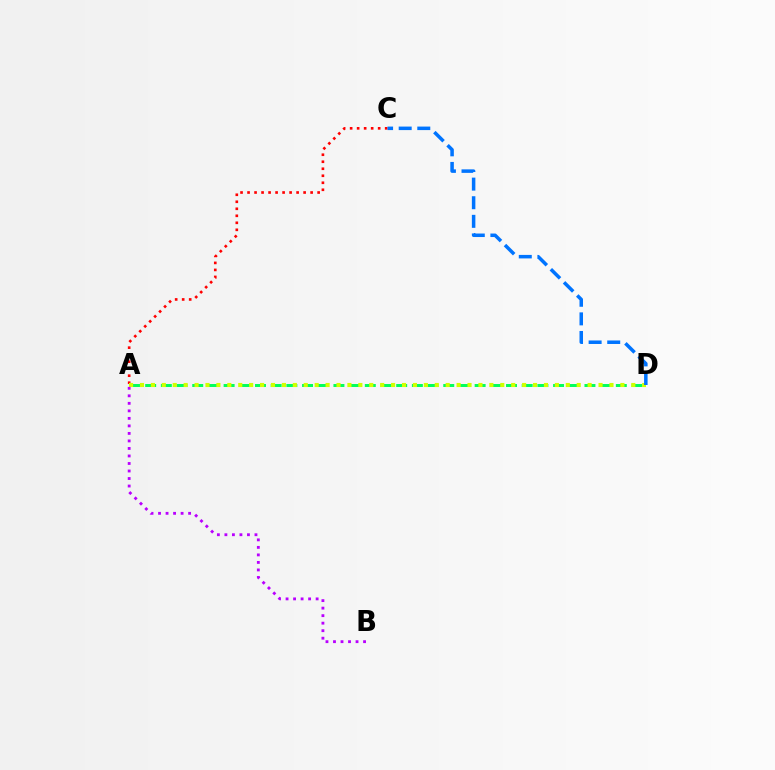{('A', 'C'): [{'color': '#ff0000', 'line_style': 'dotted', 'thickness': 1.9}], ('A', 'D'): [{'color': '#00ff5c', 'line_style': 'dashed', 'thickness': 2.13}, {'color': '#d1ff00', 'line_style': 'dotted', 'thickness': 2.97}], ('A', 'B'): [{'color': '#b900ff', 'line_style': 'dotted', 'thickness': 2.04}], ('C', 'D'): [{'color': '#0074ff', 'line_style': 'dashed', 'thickness': 2.53}]}